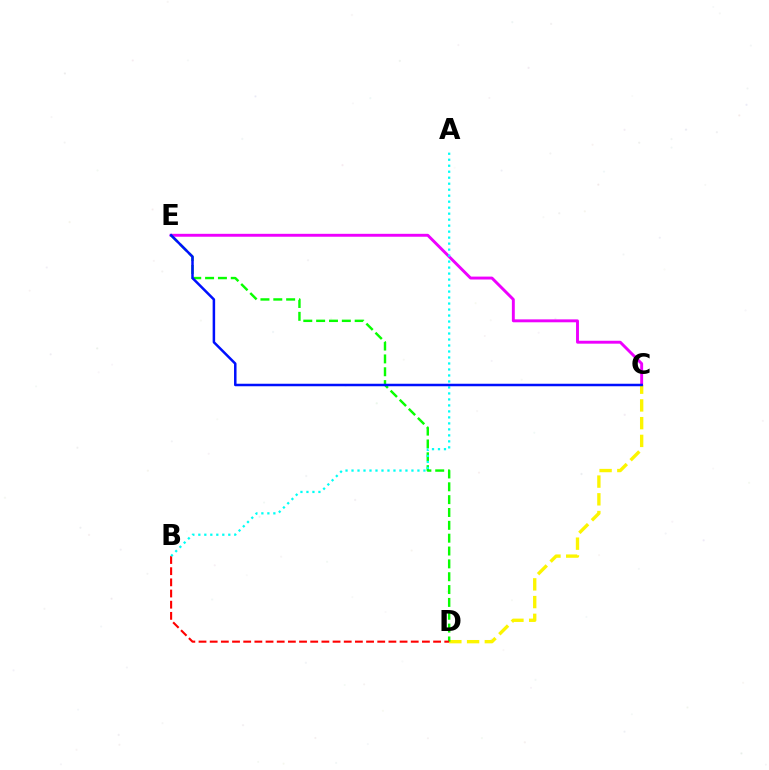{('C', 'E'): [{'color': '#ee00ff', 'line_style': 'solid', 'thickness': 2.1}, {'color': '#0010ff', 'line_style': 'solid', 'thickness': 1.81}], ('C', 'D'): [{'color': '#fcf500', 'line_style': 'dashed', 'thickness': 2.41}], ('D', 'E'): [{'color': '#08ff00', 'line_style': 'dashed', 'thickness': 1.75}], ('B', 'D'): [{'color': '#ff0000', 'line_style': 'dashed', 'thickness': 1.52}], ('A', 'B'): [{'color': '#00fff6', 'line_style': 'dotted', 'thickness': 1.63}]}